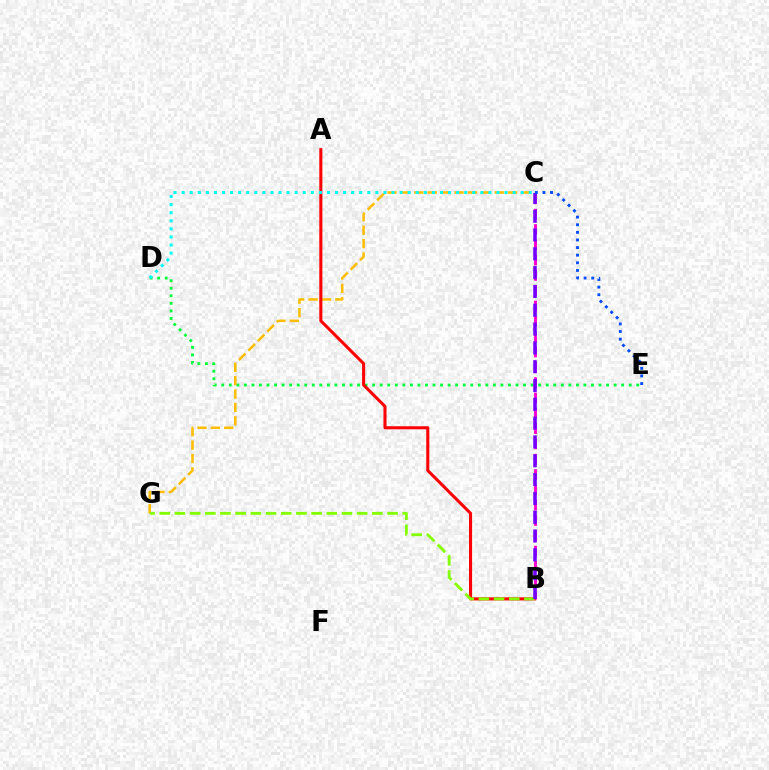{('D', 'E'): [{'color': '#00ff39', 'line_style': 'dotted', 'thickness': 2.05}], ('C', 'G'): [{'color': '#ffbd00', 'line_style': 'dashed', 'thickness': 1.82}], ('A', 'B'): [{'color': '#ff0000', 'line_style': 'solid', 'thickness': 2.21}], ('B', 'G'): [{'color': '#84ff00', 'line_style': 'dashed', 'thickness': 2.06}], ('B', 'C'): [{'color': '#ff00cf', 'line_style': 'dashed', 'thickness': 2.08}, {'color': '#7200ff', 'line_style': 'dashed', 'thickness': 2.56}], ('C', 'D'): [{'color': '#00fff6', 'line_style': 'dotted', 'thickness': 2.19}], ('C', 'E'): [{'color': '#004bff', 'line_style': 'dotted', 'thickness': 2.07}]}